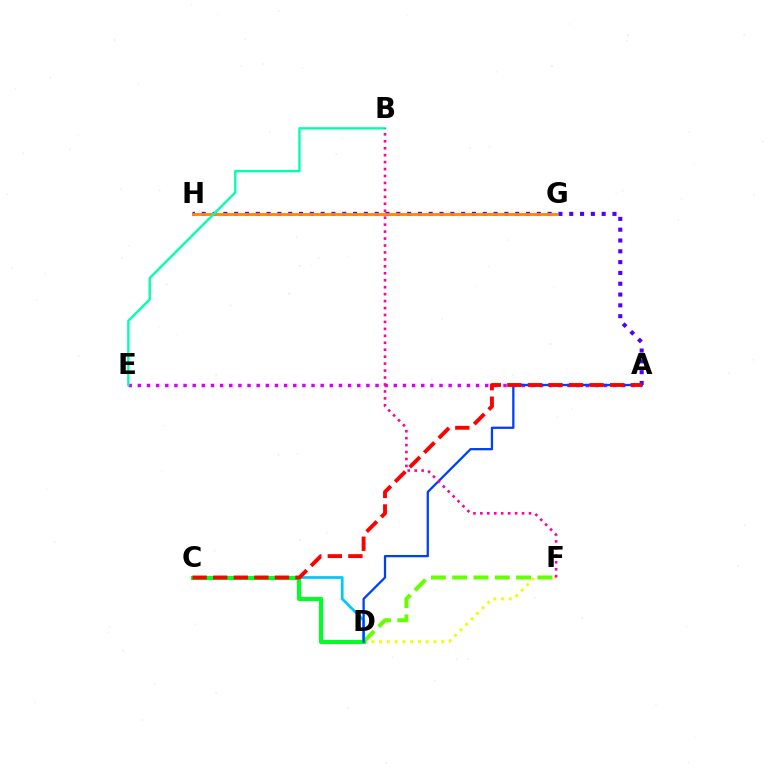{('D', 'F'): [{'color': '#eeff00', 'line_style': 'dotted', 'thickness': 2.11}, {'color': '#66ff00', 'line_style': 'dashed', 'thickness': 2.89}], ('A', 'H'): [{'color': '#4f00ff', 'line_style': 'dotted', 'thickness': 2.94}], ('C', 'D'): [{'color': '#00c7ff', 'line_style': 'solid', 'thickness': 1.96}, {'color': '#00ff27', 'line_style': 'solid', 'thickness': 2.97}], ('A', 'E'): [{'color': '#d600ff', 'line_style': 'dotted', 'thickness': 2.48}], ('A', 'D'): [{'color': '#003fff', 'line_style': 'solid', 'thickness': 1.64}], ('G', 'H'): [{'color': '#ff8800', 'line_style': 'solid', 'thickness': 2.06}], ('B', 'E'): [{'color': '#00ffaf', 'line_style': 'solid', 'thickness': 1.69}], ('B', 'F'): [{'color': '#ff00a0', 'line_style': 'dotted', 'thickness': 1.89}], ('A', 'C'): [{'color': '#ff0000', 'line_style': 'dashed', 'thickness': 2.79}]}